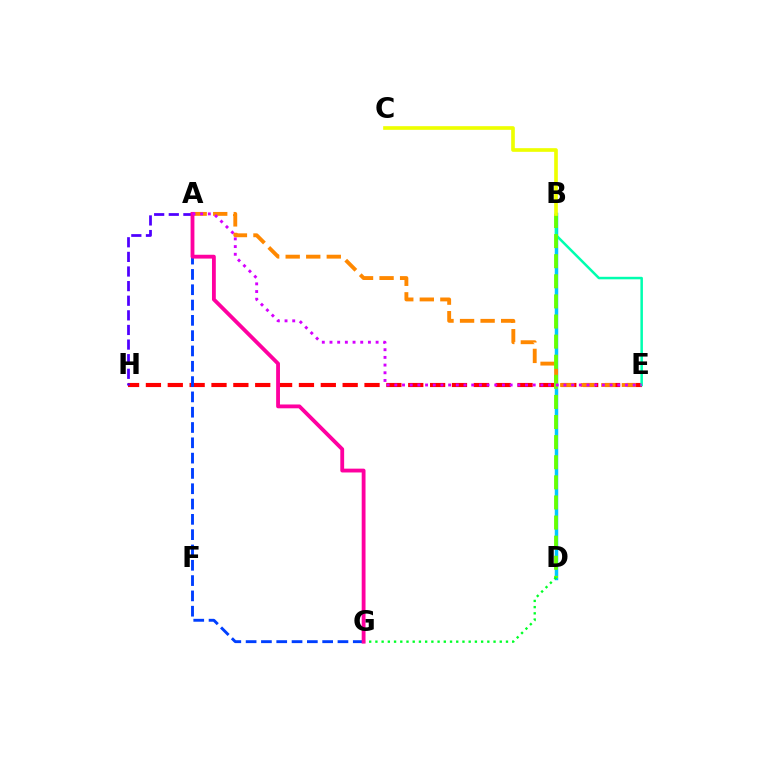{('E', 'H'): [{'color': '#ff0000', 'line_style': 'dashed', 'thickness': 2.97}], ('B', 'D'): [{'color': '#00c7ff', 'line_style': 'solid', 'thickness': 2.5}, {'color': '#66ff00', 'line_style': 'dashed', 'thickness': 2.73}], ('B', 'E'): [{'color': '#00ffaf', 'line_style': 'solid', 'thickness': 1.81}], ('A', 'G'): [{'color': '#003fff', 'line_style': 'dashed', 'thickness': 2.08}, {'color': '#ff00a0', 'line_style': 'solid', 'thickness': 2.75}], ('A', 'E'): [{'color': '#ff8800', 'line_style': 'dashed', 'thickness': 2.79}, {'color': '#d600ff', 'line_style': 'dotted', 'thickness': 2.09}], ('A', 'H'): [{'color': '#4f00ff', 'line_style': 'dashed', 'thickness': 1.99}], ('D', 'G'): [{'color': '#00ff27', 'line_style': 'dotted', 'thickness': 1.69}], ('B', 'C'): [{'color': '#eeff00', 'line_style': 'solid', 'thickness': 2.63}]}